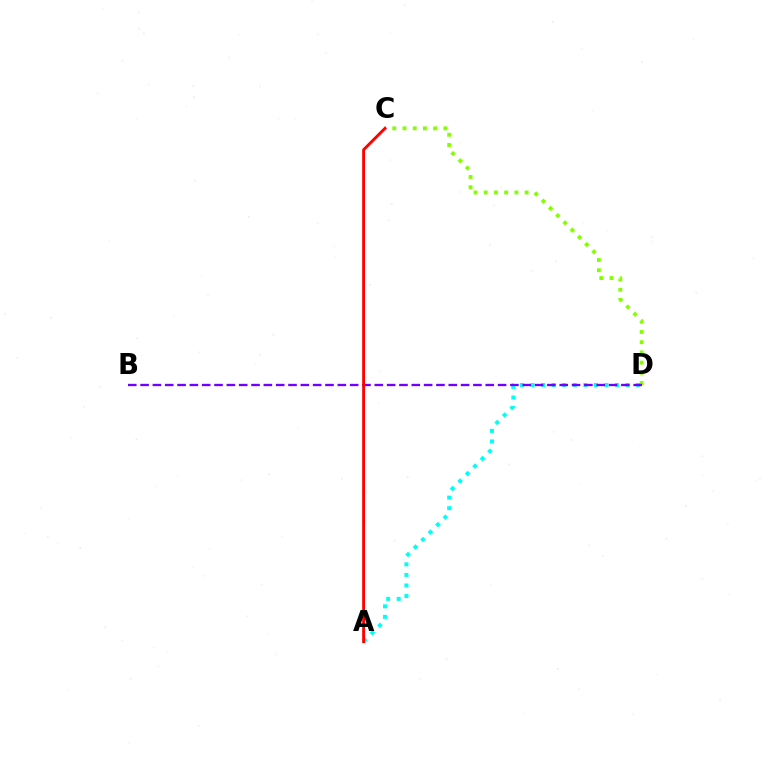{('A', 'D'): [{'color': '#00fff6', 'line_style': 'dotted', 'thickness': 2.87}], ('C', 'D'): [{'color': '#84ff00', 'line_style': 'dotted', 'thickness': 2.78}], ('B', 'D'): [{'color': '#7200ff', 'line_style': 'dashed', 'thickness': 1.67}], ('A', 'C'): [{'color': '#ff0000', 'line_style': 'solid', 'thickness': 2.07}]}